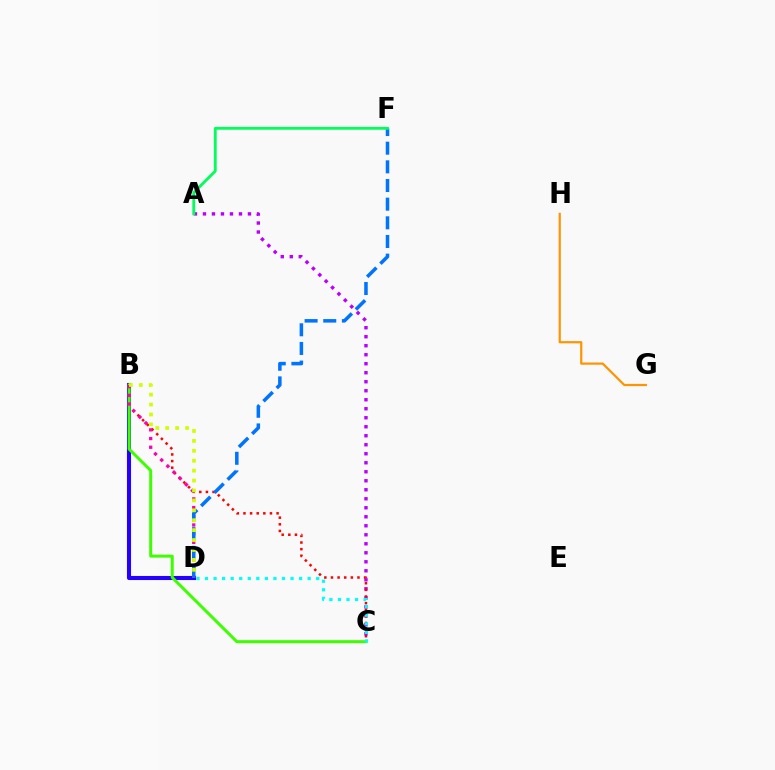{('B', 'D'): [{'color': '#2500ff', 'line_style': 'solid', 'thickness': 2.94}, {'color': '#ff00ac', 'line_style': 'dotted', 'thickness': 2.36}, {'color': '#d1ff00', 'line_style': 'dotted', 'thickness': 2.69}], ('A', 'C'): [{'color': '#b900ff', 'line_style': 'dotted', 'thickness': 2.45}], ('B', 'C'): [{'color': '#ff0000', 'line_style': 'dotted', 'thickness': 1.8}, {'color': '#3dff00', 'line_style': 'solid', 'thickness': 2.15}], ('G', 'H'): [{'color': '#ff9400', 'line_style': 'solid', 'thickness': 1.59}], ('C', 'D'): [{'color': '#00fff6', 'line_style': 'dotted', 'thickness': 2.32}], ('D', 'F'): [{'color': '#0074ff', 'line_style': 'dashed', 'thickness': 2.53}], ('A', 'F'): [{'color': '#00ff5c', 'line_style': 'solid', 'thickness': 2.03}]}